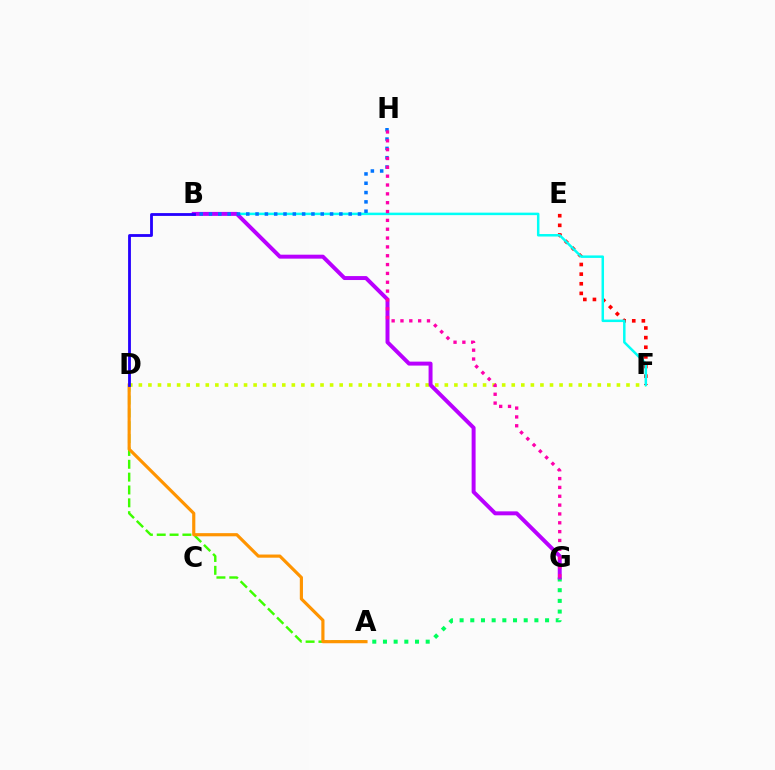{('E', 'F'): [{'color': '#ff0000', 'line_style': 'dotted', 'thickness': 2.62}], ('A', 'G'): [{'color': '#00ff5c', 'line_style': 'dotted', 'thickness': 2.9}], ('A', 'D'): [{'color': '#3dff00', 'line_style': 'dashed', 'thickness': 1.75}, {'color': '#ff9400', 'line_style': 'solid', 'thickness': 2.28}], ('D', 'F'): [{'color': '#d1ff00', 'line_style': 'dotted', 'thickness': 2.6}], ('B', 'F'): [{'color': '#00fff6', 'line_style': 'solid', 'thickness': 1.79}], ('B', 'G'): [{'color': '#b900ff', 'line_style': 'solid', 'thickness': 2.85}], ('B', 'H'): [{'color': '#0074ff', 'line_style': 'dotted', 'thickness': 2.53}], ('G', 'H'): [{'color': '#ff00ac', 'line_style': 'dotted', 'thickness': 2.4}], ('B', 'D'): [{'color': '#2500ff', 'line_style': 'solid', 'thickness': 2.03}]}